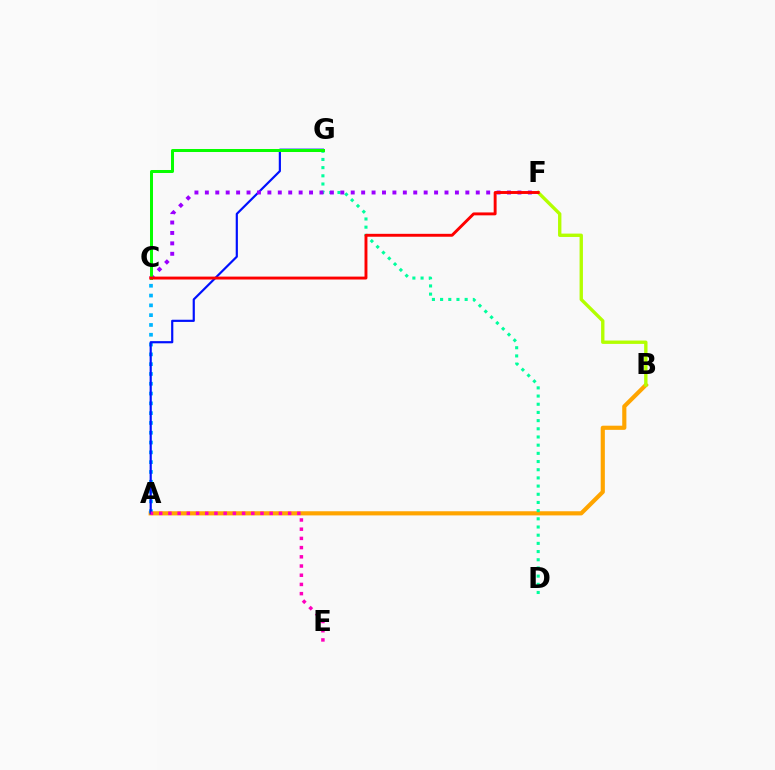{('A', 'B'): [{'color': '#ffa500', 'line_style': 'solid', 'thickness': 2.99}], ('A', 'C'): [{'color': '#00b5ff', 'line_style': 'dotted', 'thickness': 2.66}], ('A', 'G'): [{'color': '#0010ff', 'line_style': 'solid', 'thickness': 1.57}], ('D', 'G'): [{'color': '#00ff9d', 'line_style': 'dotted', 'thickness': 2.22}], ('C', 'F'): [{'color': '#9b00ff', 'line_style': 'dotted', 'thickness': 2.83}, {'color': '#ff0000', 'line_style': 'solid', 'thickness': 2.1}], ('C', 'G'): [{'color': '#08ff00', 'line_style': 'solid', 'thickness': 2.17}], ('A', 'E'): [{'color': '#ff00bd', 'line_style': 'dotted', 'thickness': 2.5}], ('B', 'F'): [{'color': '#b3ff00', 'line_style': 'solid', 'thickness': 2.42}]}